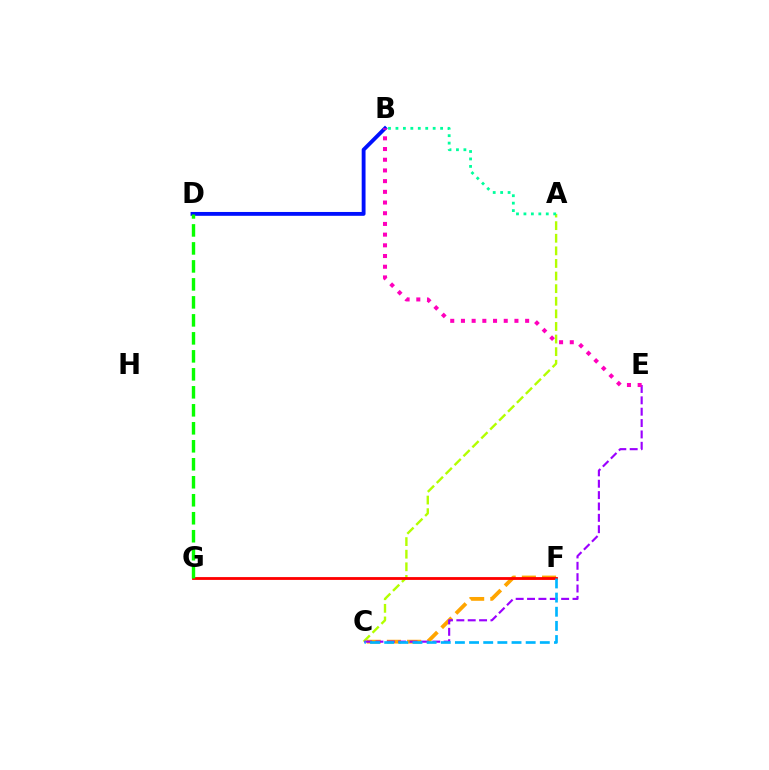{('A', 'C'): [{'color': '#b3ff00', 'line_style': 'dashed', 'thickness': 1.71}], ('B', 'D'): [{'color': '#0010ff', 'line_style': 'solid', 'thickness': 2.77}], ('C', 'F'): [{'color': '#ffa500', 'line_style': 'dashed', 'thickness': 2.74}, {'color': '#00b5ff', 'line_style': 'dashed', 'thickness': 1.92}], ('C', 'E'): [{'color': '#9b00ff', 'line_style': 'dashed', 'thickness': 1.54}], ('F', 'G'): [{'color': '#ff0000', 'line_style': 'solid', 'thickness': 2.03}], ('D', 'G'): [{'color': '#08ff00', 'line_style': 'dashed', 'thickness': 2.44}], ('B', 'E'): [{'color': '#ff00bd', 'line_style': 'dotted', 'thickness': 2.91}], ('A', 'B'): [{'color': '#00ff9d', 'line_style': 'dotted', 'thickness': 2.02}]}